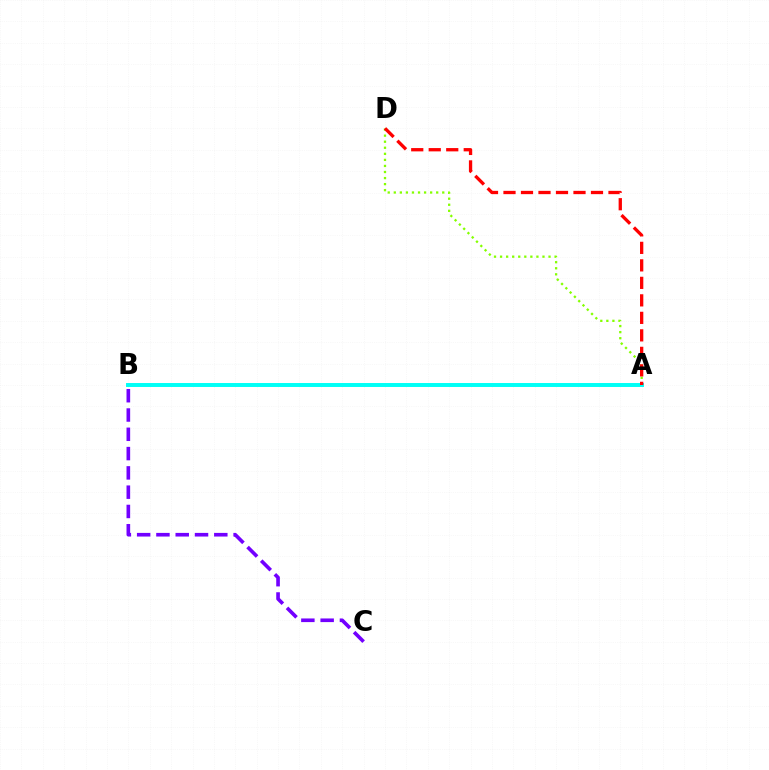{('A', 'B'): [{'color': '#00fff6', 'line_style': 'solid', 'thickness': 2.85}], ('A', 'D'): [{'color': '#84ff00', 'line_style': 'dotted', 'thickness': 1.65}, {'color': '#ff0000', 'line_style': 'dashed', 'thickness': 2.38}], ('B', 'C'): [{'color': '#7200ff', 'line_style': 'dashed', 'thickness': 2.62}]}